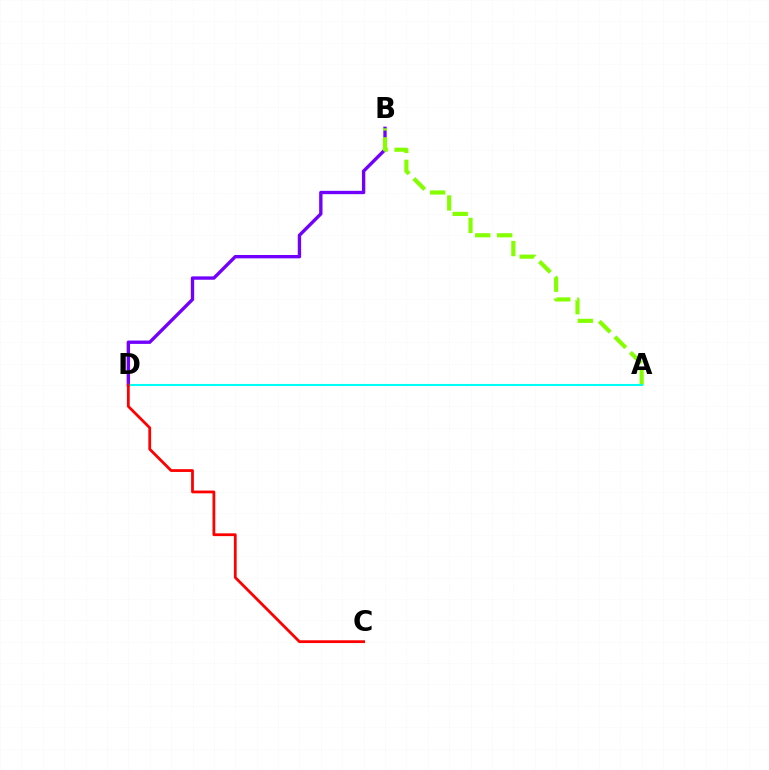{('B', 'D'): [{'color': '#7200ff', 'line_style': 'solid', 'thickness': 2.41}], ('A', 'B'): [{'color': '#84ff00', 'line_style': 'dashed', 'thickness': 2.98}], ('A', 'D'): [{'color': '#00fff6', 'line_style': 'solid', 'thickness': 1.51}], ('C', 'D'): [{'color': '#ff0000', 'line_style': 'solid', 'thickness': 2.0}]}